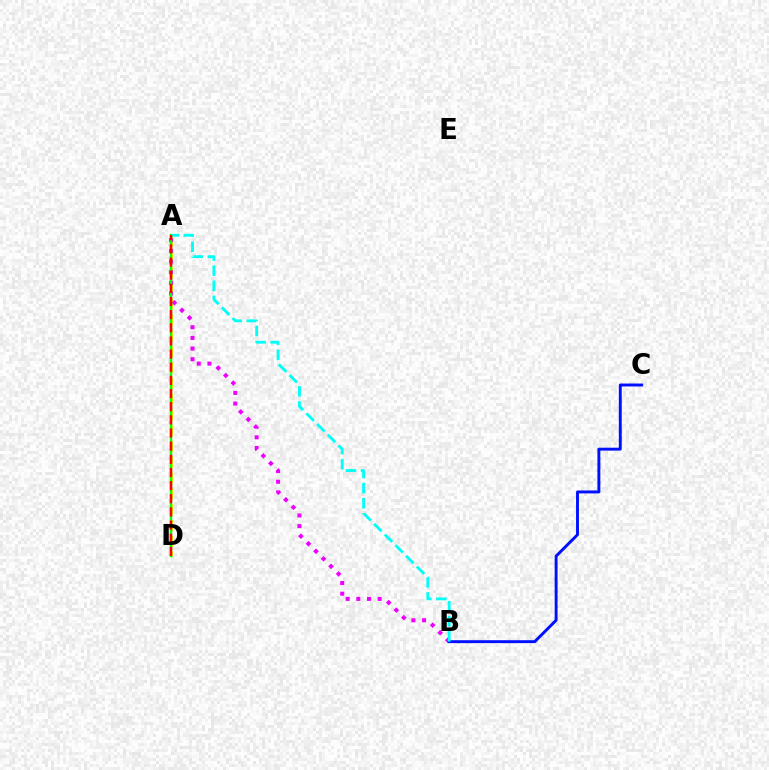{('A', 'D'): [{'color': '#fcf500', 'line_style': 'dashed', 'thickness': 2.15}, {'color': '#08ff00', 'line_style': 'solid', 'thickness': 1.74}, {'color': '#ff0000', 'line_style': 'dashed', 'thickness': 1.79}], ('A', 'B'): [{'color': '#ee00ff', 'line_style': 'dotted', 'thickness': 2.9}, {'color': '#00fff6', 'line_style': 'dashed', 'thickness': 2.05}], ('B', 'C'): [{'color': '#0010ff', 'line_style': 'solid', 'thickness': 2.11}]}